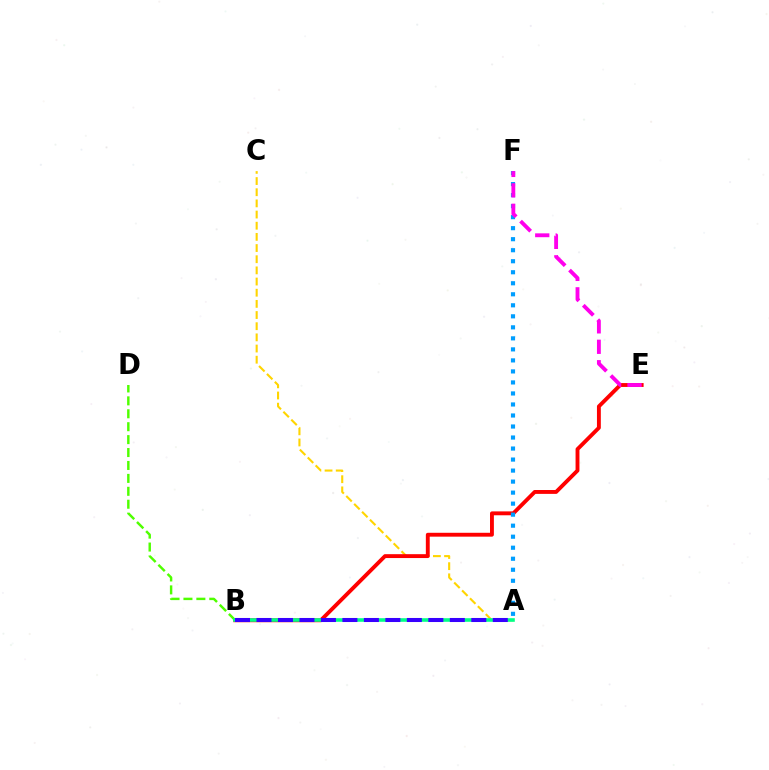{('A', 'C'): [{'color': '#ffd500', 'line_style': 'dashed', 'thickness': 1.52}], ('B', 'E'): [{'color': '#ff0000', 'line_style': 'solid', 'thickness': 2.79}], ('A', 'F'): [{'color': '#009eff', 'line_style': 'dotted', 'thickness': 2.99}], ('B', 'D'): [{'color': '#4fff00', 'line_style': 'dashed', 'thickness': 1.76}], ('A', 'B'): [{'color': '#00ff86', 'line_style': 'solid', 'thickness': 2.59}, {'color': '#3700ff', 'line_style': 'dashed', 'thickness': 2.92}], ('E', 'F'): [{'color': '#ff00ed', 'line_style': 'dashed', 'thickness': 2.78}]}